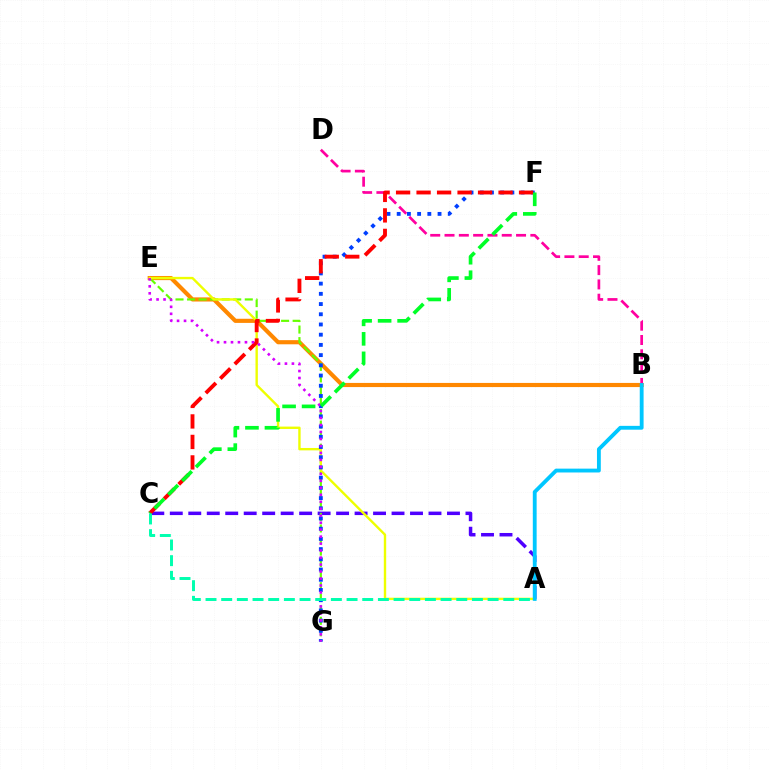{('A', 'C'): [{'color': '#4f00ff', 'line_style': 'dashed', 'thickness': 2.51}, {'color': '#00ffaf', 'line_style': 'dashed', 'thickness': 2.13}], ('B', 'E'): [{'color': '#ff8800', 'line_style': 'solid', 'thickness': 2.98}], ('E', 'G'): [{'color': '#66ff00', 'line_style': 'dashed', 'thickness': 1.57}, {'color': '#d600ff', 'line_style': 'dotted', 'thickness': 1.9}], ('A', 'E'): [{'color': '#eeff00', 'line_style': 'solid', 'thickness': 1.72}], ('B', 'D'): [{'color': '#ff00a0', 'line_style': 'dashed', 'thickness': 1.94}], ('F', 'G'): [{'color': '#003fff', 'line_style': 'dotted', 'thickness': 2.77}], ('C', 'F'): [{'color': '#ff0000', 'line_style': 'dashed', 'thickness': 2.78}, {'color': '#00ff27', 'line_style': 'dashed', 'thickness': 2.65}], ('A', 'B'): [{'color': '#00c7ff', 'line_style': 'solid', 'thickness': 2.76}]}